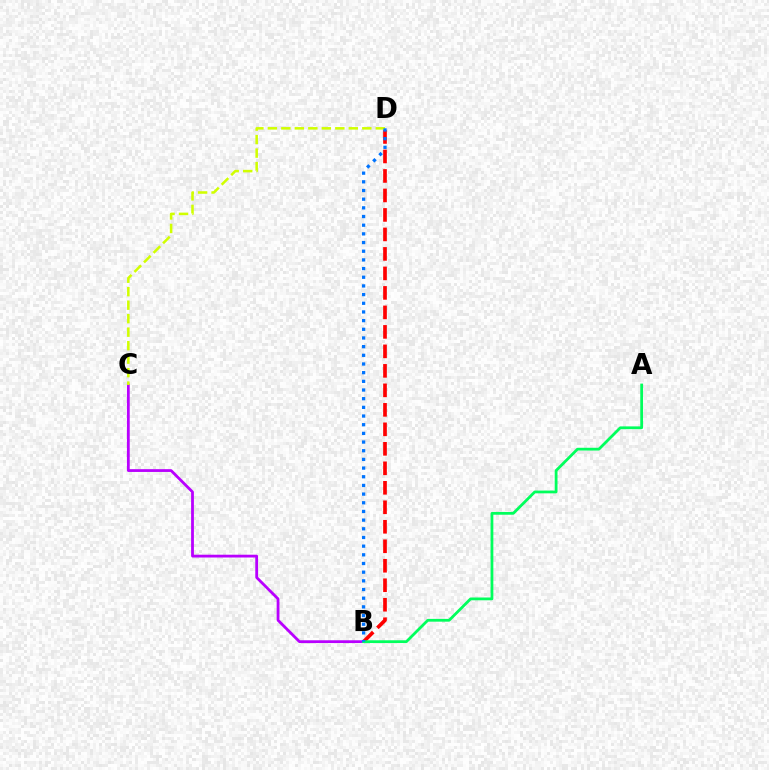{('B', 'C'): [{'color': '#b900ff', 'line_style': 'solid', 'thickness': 2.01}], ('B', 'D'): [{'color': '#ff0000', 'line_style': 'dashed', 'thickness': 2.65}, {'color': '#0074ff', 'line_style': 'dotted', 'thickness': 2.36}], ('C', 'D'): [{'color': '#d1ff00', 'line_style': 'dashed', 'thickness': 1.83}], ('A', 'B'): [{'color': '#00ff5c', 'line_style': 'solid', 'thickness': 2.0}]}